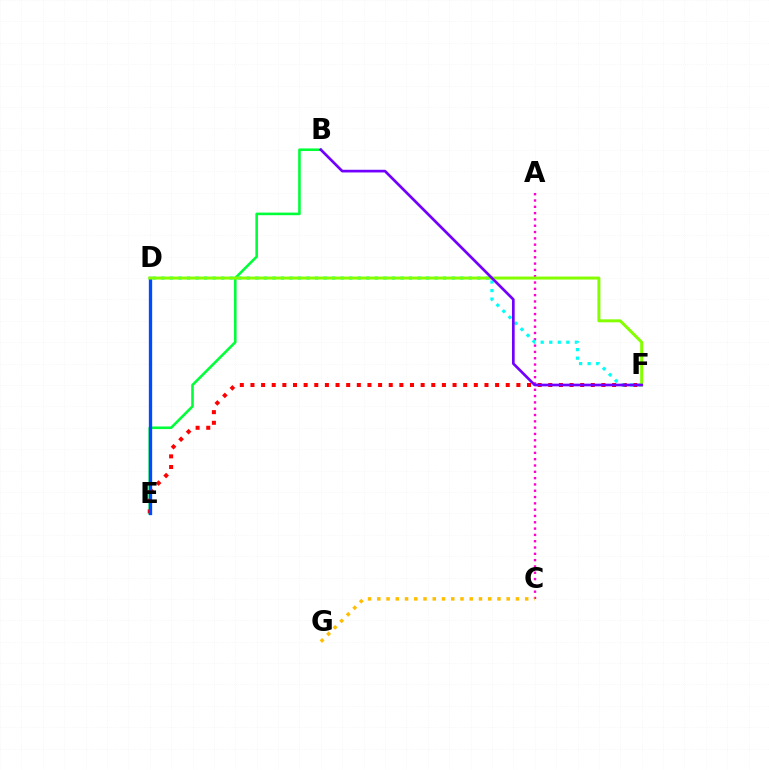{('B', 'E'): [{'color': '#00ff39', 'line_style': 'solid', 'thickness': 1.87}], ('E', 'F'): [{'color': '#ff0000', 'line_style': 'dotted', 'thickness': 2.89}], ('D', 'E'): [{'color': '#004bff', 'line_style': 'solid', 'thickness': 2.39}], ('A', 'C'): [{'color': '#ff00cf', 'line_style': 'dotted', 'thickness': 1.71}], ('D', 'F'): [{'color': '#00fff6', 'line_style': 'dotted', 'thickness': 2.32}, {'color': '#84ff00', 'line_style': 'solid', 'thickness': 2.15}], ('C', 'G'): [{'color': '#ffbd00', 'line_style': 'dotted', 'thickness': 2.51}], ('B', 'F'): [{'color': '#7200ff', 'line_style': 'solid', 'thickness': 1.93}]}